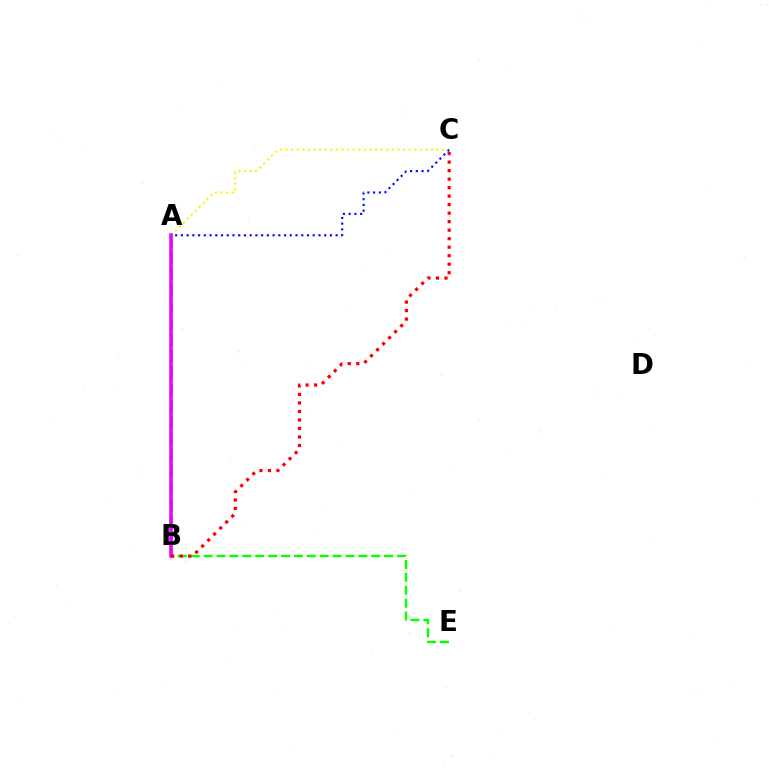{('A', 'C'): [{'color': '#fcf500', 'line_style': 'dotted', 'thickness': 1.52}], ('A', 'B'): [{'color': '#00fff6', 'line_style': 'dashed', 'thickness': 2.24}, {'color': '#ee00ff', 'line_style': 'solid', 'thickness': 2.52}], ('B', 'E'): [{'color': '#08ff00', 'line_style': 'dashed', 'thickness': 1.75}], ('B', 'C'): [{'color': '#0010ff', 'line_style': 'dotted', 'thickness': 1.56}, {'color': '#ff0000', 'line_style': 'dotted', 'thickness': 2.31}]}